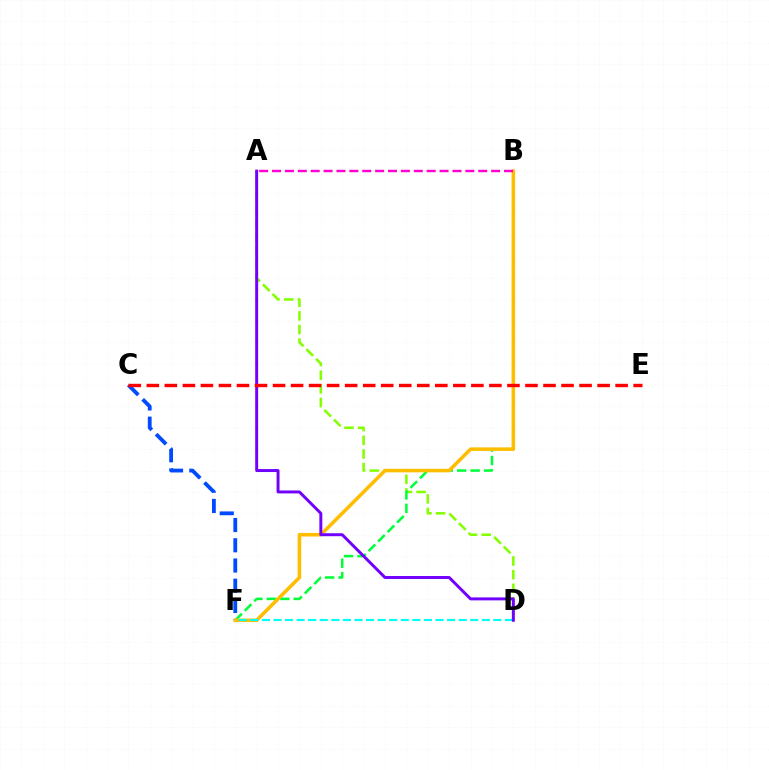{('A', 'D'): [{'color': '#84ff00', 'line_style': 'dashed', 'thickness': 1.85}, {'color': '#7200ff', 'line_style': 'solid', 'thickness': 2.13}], ('C', 'F'): [{'color': '#004bff', 'line_style': 'dashed', 'thickness': 2.75}], ('B', 'F'): [{'color': '#00ff39', 'line_style': 'dashed', 'thickness': 1.82}, {'color': '#ffbd00', 'line_style': 'solid', 'thickness': 2.56}], ('D', 'F'): [{'color': '#00fff6', 'line_style': 'dashed', 'thickness': 1.57}], ('A', 'B'): [{'color': '#ff00cf', 'line_style': 'dashed', 'thickness': 1.75}], ('C', 'E'): [{'color': '#ff0000', 'line_style': 'dashed', 'thickness': 2.45}]}